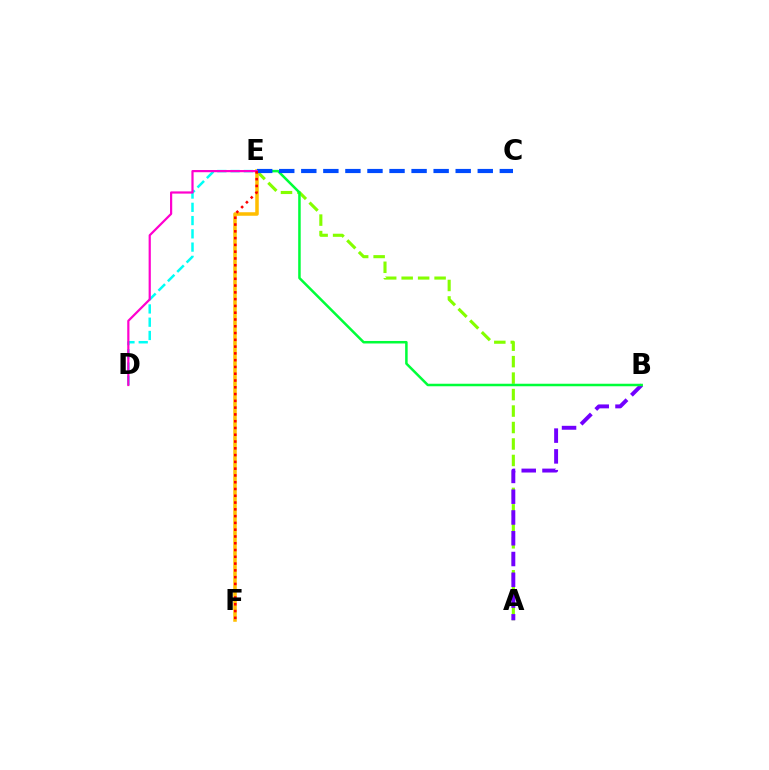{('A', 'E'): [{'color': '#84ff00', 'line_style': 'dashed', 'thickness': 2.24}], ('E', 'F'): [{'color': '#ffbd00', 'line_style': 'solid', 'thickness': 2.54}, {'color': '#ff0000', 'line_style': 'dotted', 'thickness': 1.84}], ('D', 'E'): [{'color': '#00fff6', 'line_style': 'dashed', 'thickness': 1.8}, {'color': '#ff00cf', 'line_style': 'solid', 'thickness': 1.59}], ('A', 'B'): [{'color': '#7200ff', 'line_style': 'dashed', 'thickness': 2.82}], ('B', 'E'): [{'color': '#00ff39', 'line_style': 'solid', 'thickness': 1.81}], ('C', 'E'): [{'color': '#004bff', 'line_style': 'dashed', 'thickness': 3.0}]}